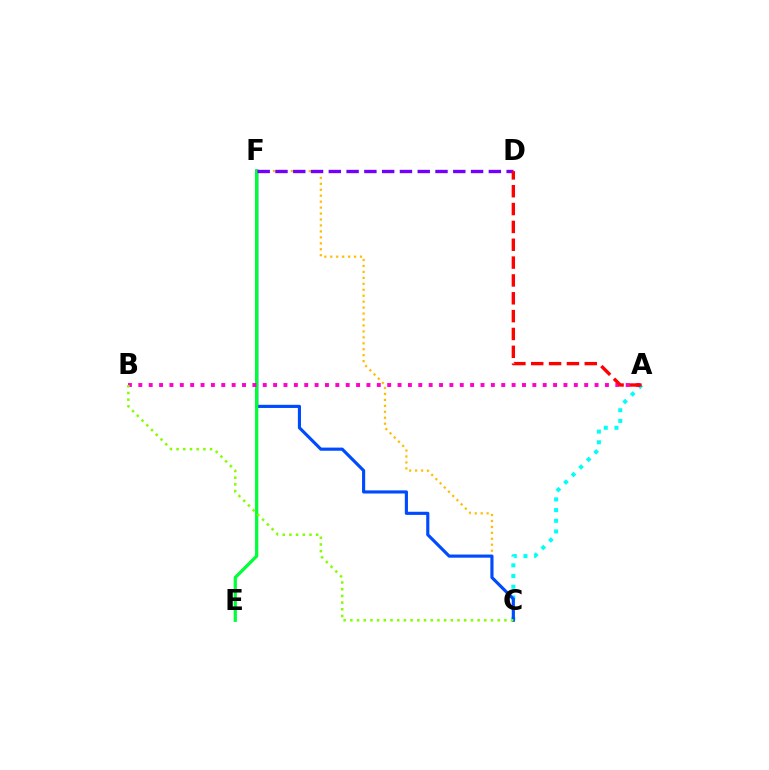{('A', 'C'): [{'color': '#00fff6', 'line_style': 'dotted', 'thickness': 2.9}], ('C', 'F'): [{'color': '#ffbd00', 'line_style': 'dotted', 'thickness': 1.62}, {'color': '#004bff', 'line_style': 'solid', 'thickness': 2.26}], ('E', 'F'): [{'color': '#00ff39', 'line_style': 'solid', 'thickness': 2.34}], ('A', 'B'): [{'color': '#ff00cf', 'line_style': 'dotted', 'thickness': 2.82}], ('D', 'F'): [{'color': '#7200ff', 'line_style': 'dashed', 'thickness': 2.42}], ('B', 'C'): [{'color': '#84ff00', 'line_style': 'dotted', 'thickness': 1.82}], ('A', 'D'): [{'color': '#ff0000', 'line_style': 'dashed', 'thickness': 2.42}]}